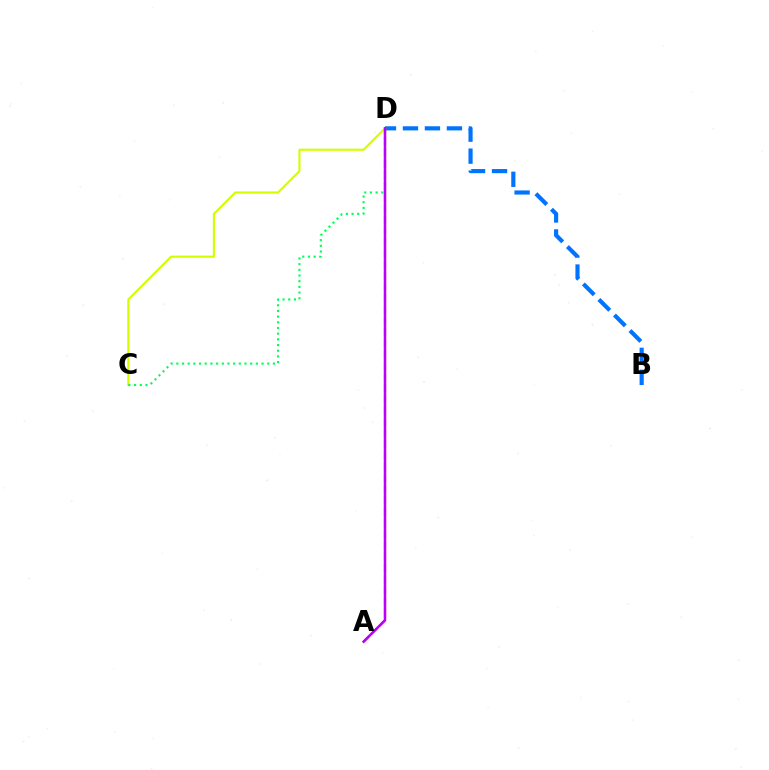{('A', 'D'): [{'color': '#ff0000', 'line_style': 'dashed', 'thickness': 1.53}, {'color': '#b900ff', 'line_style': 'solid', 'thickness': 1.81}], ('B', 'D'): [{'color': '#0074ff', 'line_style': 'dashed', 'thickness': 2.99}], ('C', 'D'): [{'color': '#d1ff00', 'line_style': 'solid', 'thickness': 1.54}, {'color': '#00ff5c', 'line_style': 'dotted', 'thickness': 1.54}]}